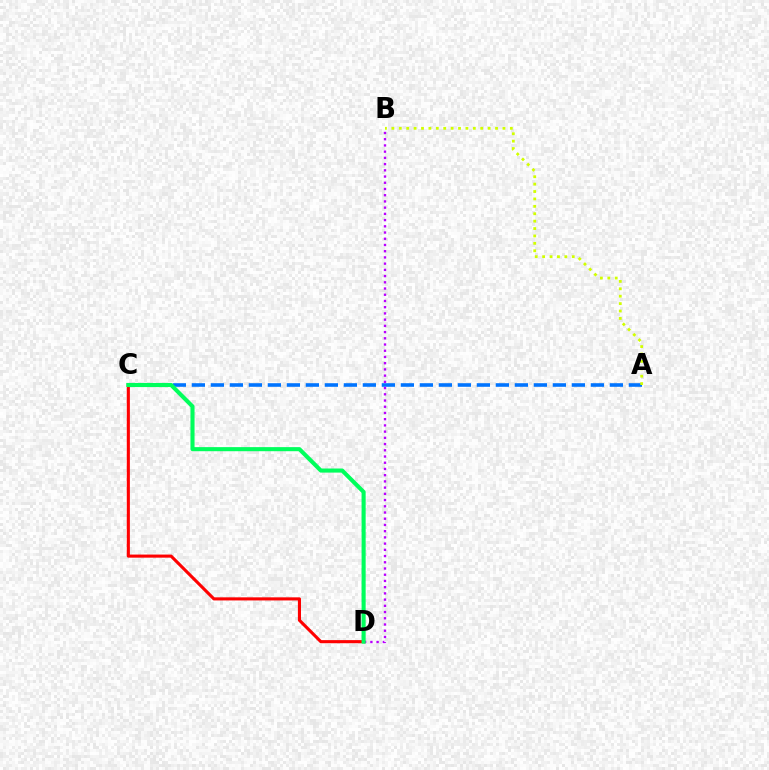{('A', 'C'): [{'color': '#0074ff', 'line_style': 'dashed', 'thickness': 2.58}], ('B', 'D'): [{'color': '#b900ff', 'line_style': 'dotted', 'thickness': 1.69}], ('A', 'B'): [{'color': '#d1ff00', 'line_style': 'dotted', 'thickness': 2.01}], ('C', 'D'): [{'color': '#ff0000', 'line_style': 'solid', 'thickness': 2.23}, {'color': '#00ff5c', 'line_style': 'solid', 'thickness': 2.94}]}